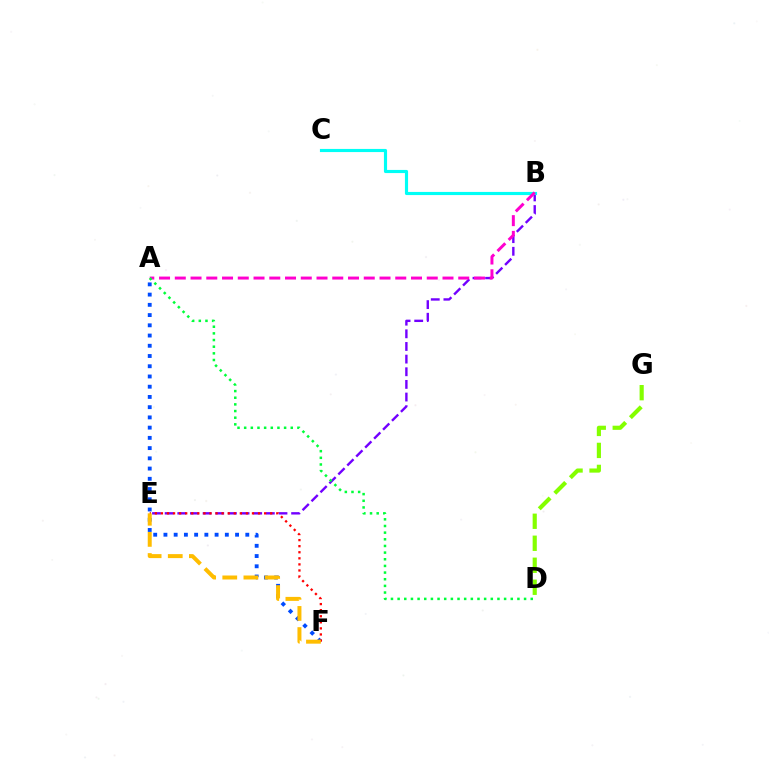{('B', 'E'): [{'color': '#7200ff', 'line_style': 'dashed', 'thickness': 1.72}], ('A', 'F'): [{'color': '#004bff', 'line_style': 'dotted', 'thickness': 2.78}], ('D', 'G'): [{'color': '#84ff00', 'line_style': 'dashed', 'thickness': 2.99}], ('E', 'F'): [{'color': '#ff0000', 'line_style': 'dotted', 'thickness': 1.65}, {'color': '#ffbd00', 'line_style': 'dashed', 'thickness': 2.87}], ('B', 'C'): [{'color': '#00fff6', 'line_style': 'solid', 'thickness': 2.26}], ('A', 'B'): [{'color': '#ff00cf', 'line_style': 'dashed', 'thickness': 2.14}], ('A', 'D'): [{'color': '#00ff39', 'line_style': 'dotted', 'thickness': 1.81}]}